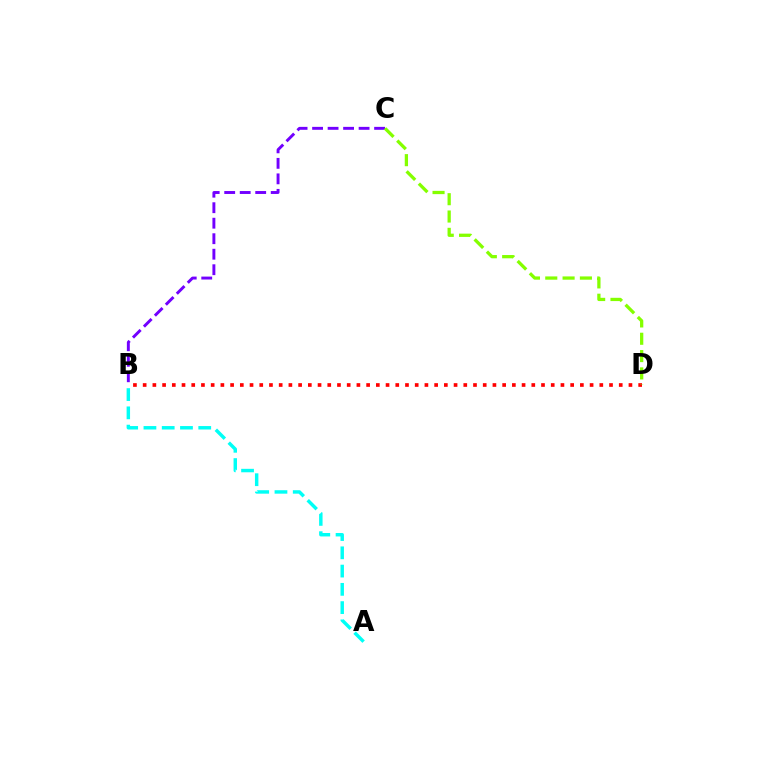{('B', 'C'): [{'color': '#7200ff', 'line_style': 'dashed', 'thickness': 2.11}], ('B', 'D'): [{'color': '#ff0000', 'line_style': 'dotted', 'thickness': 2.64}], ('A', 'B'): [{'color': '#00fff6', 'line_style': 'dashed', 'thickness': 2.48}], ('C', 'D'): [{'color': '#84ff00', 'line_style': 'dashed', 'thickness': 2.35}]}